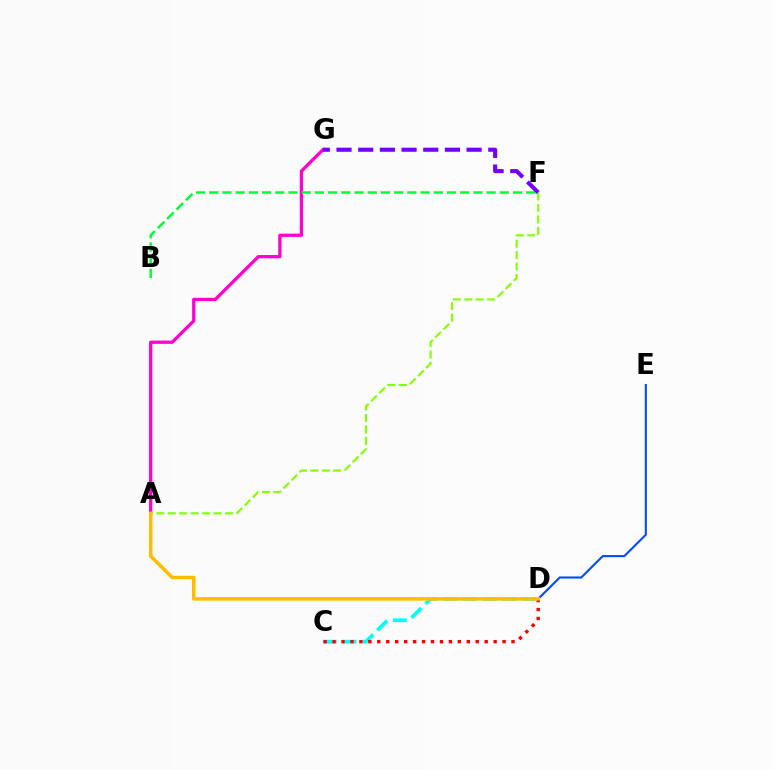{('A', 'G'): [{'color': '#ff00cf', 'line_style': 'solid', 'thickness': 2.35}], ('A', 'F'): [{'color': '#84ff00', 'line_style': 'dashed', 'thickness': 1.56}], ('C', 'D'): [{'color': '#00fff6', 'line_style': 'dashed', 'thickness': 2.68}, {'color': '#ff0000', 'line_style': 'dotted', 'thickness': 2.43}], ('B', 'F'): [{'color': '#00ff39', 'line_style': 'dashed', 'thickness': 1.79}], ('F', 'G'): [{'color': '#7200ff', 'line_style': 'dashed', 'thickness': 2.95}], ('D', 'E'): [{'color': '#004bff', 'line_style': 'solid', 'thickness': 1.51}], ('A', 'D'): [{'color': '#ffbd00', 'line_style': 'solid', 'thickness': 2.52}]}